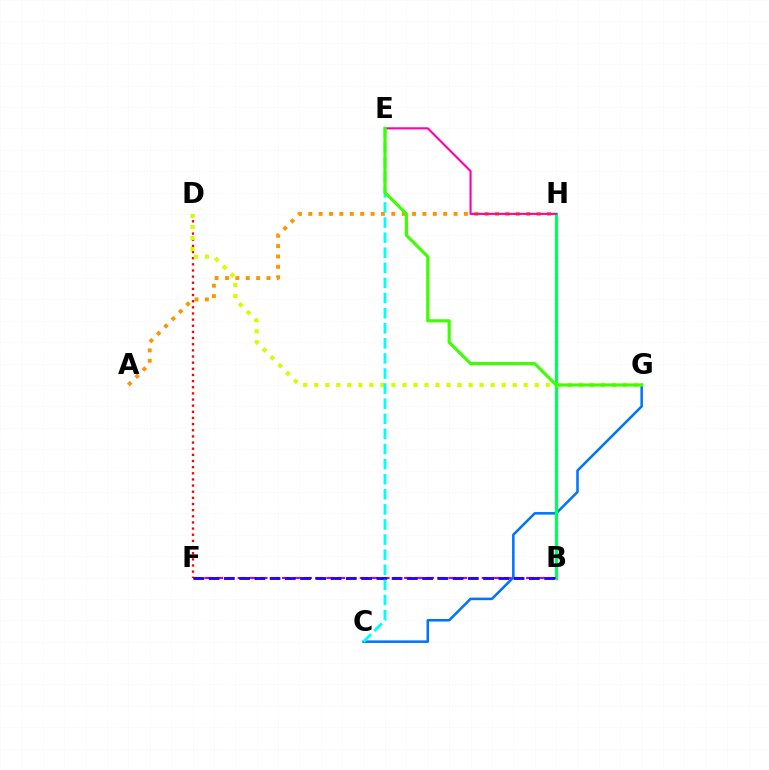{('C', 'G'): [{'color': '#0074ff', 'line_style': 'solid', 'thickness': 1.83}], ('B', 'H'): [{'color': '#00ff5c', 'line_style': 'solid', 'thickness': 2.33}], ('A', 'H'): [{'color': '#ff9400', 'line_style': 'dotted', 'thickness': 2.82}], ('E', 'H'): [{'color': '#ff00ac', 'line_style': 'solid', 'thickness': 1.52}], ('B', 'F'): [{'color': '#b900ff', 'line_style': 'dashed', 'thickness': 1.51}, {'color': '#2500ff', 'line_style': 'dashed', 'thickness': 2.07}], ('D', 'F'): [{'color': '#ff0000', 'line_style': 'dotted', 'thickness': 1.67}], ('D', 'G'): [{'color': '#d1ff00', 'line_style': 'dotted', 'thickness': 3.0}], ('C', 'E'): [{'color': '#00fff6', 'line_style': 'dashed', 'thickness': 2.05}], ('E', 'G'): [{'color': '#3dff00', 'line_style': 'solid', 'thickness': 2.28}]}